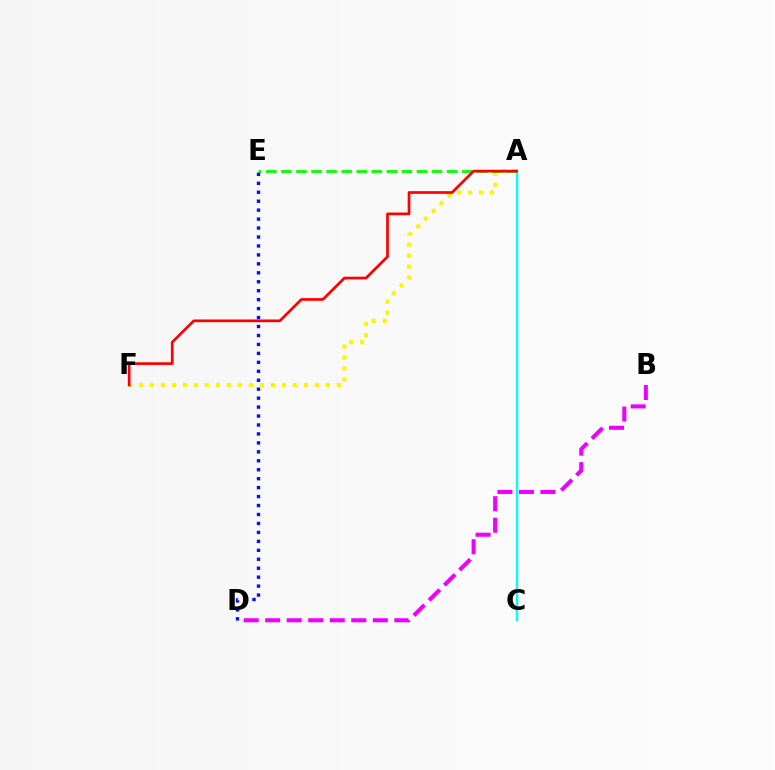{('A', 'F'): [{'color': '#fcf500', 'line_style': 'dotted', 'thickness': 2.99}, {'color': '#ff0000', 'line_style': 'solid', 'thickness': 1.94}], ('B', 'D'): [{'color': '#ee00ff', 'line_style': 'dashed', 'thickness': 2.92}], ('A', 'E'): [{'color': '#08ff00', 'line_style': 'dashed', 'thickness': 2.05}], ('A', 'C'): [{'color': '#00fff6', 'line_style': 'solid', 'thickness': 1.69}], ('D', 'E'): [{'color': '#0010ff', 'line_style': 'dotted', 'thickness': 2.43}]}